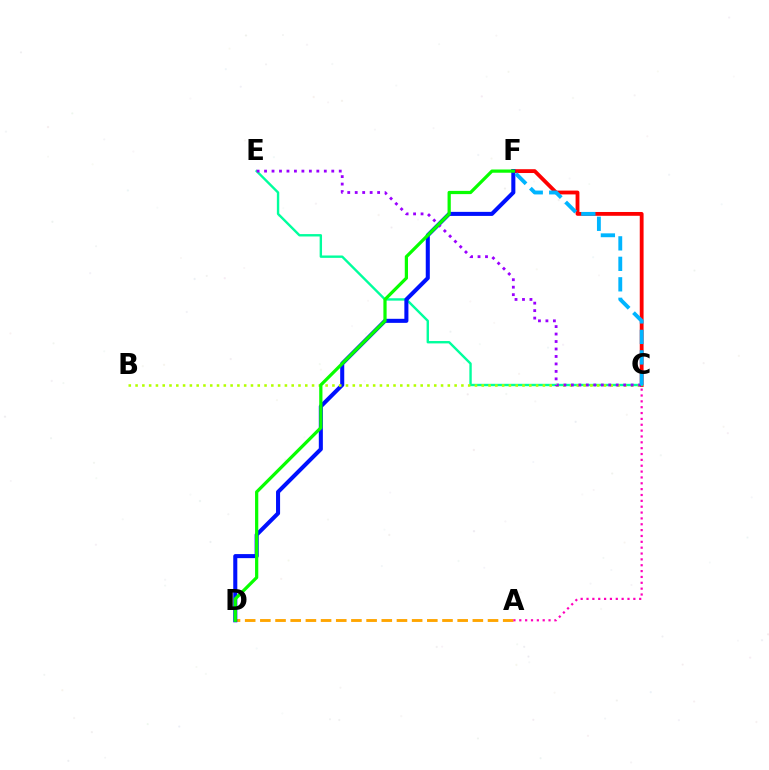{('C', 'F'): [{'color': '#ff0000', 'line_style': 'solid', 'thickness': 2.75}, {'color': '#00b5ff', 'line_style': 'dashed', 'thickness': 2.78}], ('C', 'E'): [{'color': '#00ff9d', 'line_style': 'solid', 'thickness': 1.72}, {'color': '#9b00ff', 'line_style': 'dotted', 'thickness': 2.03}], ('A', 'D'): [{'color': '#ffa500', 'line_style': 'dashed', 'thickness': 2.06}], ('D', 'F'): [{'color': '#0010ff', 'line_style': 'solid', 'thickness': 2.92}, {'color': '#08ff00', 'line_style': 'solid', 'thickness': 2.32}], ('B', 'C'): [{'color': '#b3ff00', 'line_style': 'dotted', 'thickness': 1.84}], ('A', 'C'): [{'color': '#ff00bd', 'line_style': 'dotted', 'thickness': 1.59}]}